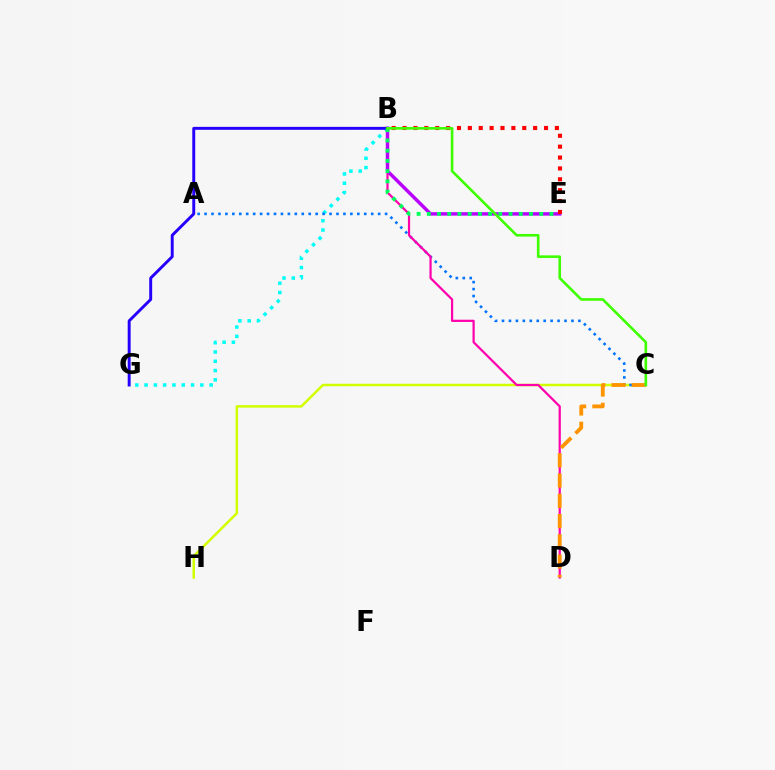{('C', 'H'): [{'color': '#d1ff00', 'line_style': 'solid', 'thickness': 1.8}], ('B', 'G'): [{'color': '#00fff6', 'line_style': 'dotted', 'thickness': 2.52}, {'color': '#2500ff', 'line_style': 'solid', 'thickness': 2.11}], ('A', 'C'): [{'color': '#0074ff', 'line_style': 'dotted', 'thickness': 1.89}], ('B', 'D'): [{'color': '#ff00ac', 'line_style': 'solid', 'thickness': 1.6}], ('B', 'E'): [{'color': '#b900ff', 'line_style': 'solid', 'thickness': 2.47}, {'color': '#00ff5c', 'line_style': 'dotted', 'thickness': 2.78}, {'color': '#ff0000', 'line_style': 'dotted', 'thickness': 2.96}], ('C', 'D'): [{'color': '#ff9400', 'line_style': 'dashed', 'thickness': 2.75}], ('B', 'C'): [{'color': '#3dff00', 'line_style': 'solid', 'thickness': 1.89}]}